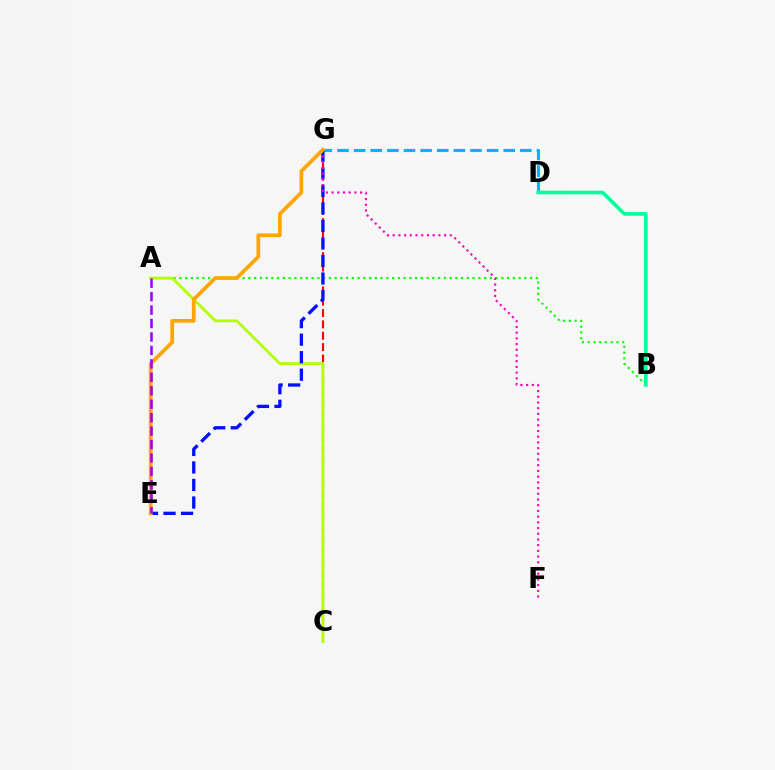{('A', 'B'): [{'color': '#08ff00', 'line_style': 'dotted', 'thickness': 1.56}], ('C', 'G'): [{'color': '#ff0000', 'line_style': 'dashed', 'thickness': 1.54}], ('D', 'G'): [{'color': '#00b5ff', 'line_style': 'dashed', 'thickness': 2.26}], ('A', 'C'): [{'color': '#b3ff00', 'line_style': 'solid', 'thickness': 2.0}], ('B', 'D'): [{'color': '#00ff9d', 'line_style': 'solid', 'thickness': 2.62}], ('E', 'G'): [{'color': '#0010ff', 'line_style': 'dashed', 'thickness': 2.38}, {'color': '#ffa500', 'line_style': 'solid', 'thickness': 2.68}], ('F', 'G'): [{'color': '#ff00bd', 'line_style': 'dotted', 'thickness': 1.55}], ('A', 'E'): [{'color': '#9b00ff', 'line_style': 'dashed', 'thickness': 1.83}]}